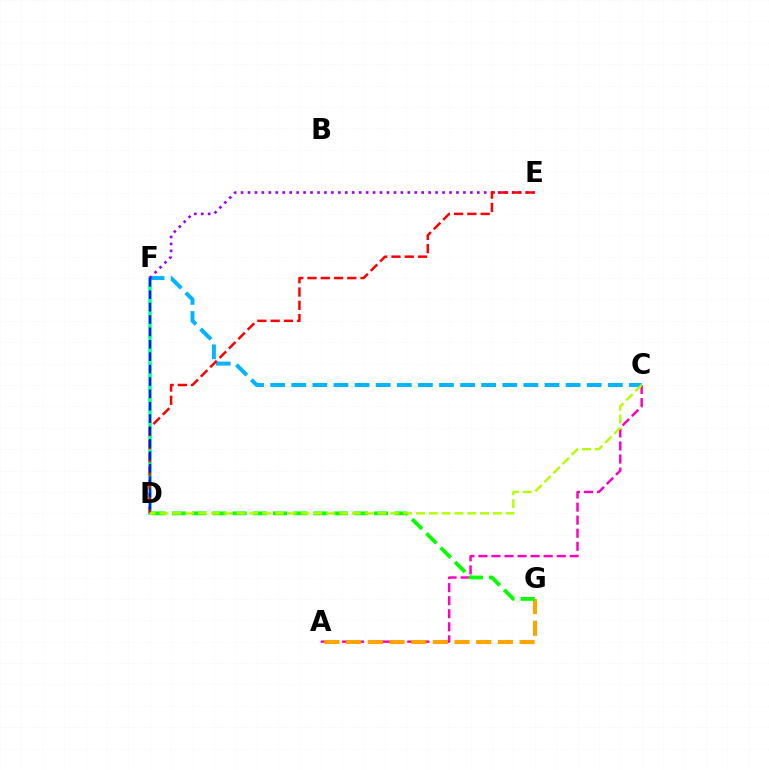{('D', 'F'): [{'color': '#00ff9d', 'line_style': 'solid', 'thickness': 2.53}, {'color': '#0010ff', 'line_style': 'dashed', 'thickness': 1.68}], ('A', 'C'): [{'color': '#ff00bd', 'line_style': 'dashed', 'thickness': 1.77}], ('A', 'G'): [{'color': '#ffa500', 'line_style': 'dashed', 'thickness': 2.95}], ('D', 'G'): [{'color': '#08ff00', 'line_style': 'dashed', 'thickness': 2.75}], ('C', 'F'): [{'color': '#00b5ff', 'line_style': 'dashed', 'thickness': 2.87}], ('E', 'F'): [{'color': '#9b00ff', 'line_style': 'dotted', 'thickness': 1.89}], ('D', 'E'): [{'color': '#ff0000', 'line_style': 'dashed', 'thickness': 1.8}], ('C', 'D'): [{'color': '#b3ff00', 'line_style': 'dashed', 'thickness': 1.74}]}